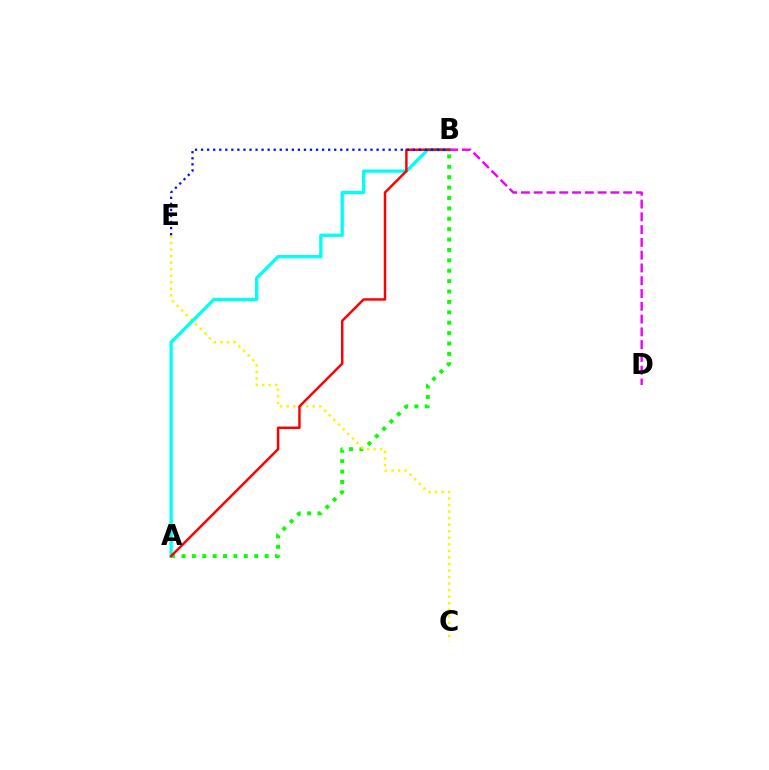{('A', 'B'): [{'color': '#08ff00', 'line_style': 'dotted', 'thickness': 2.82}, {'color': '#00fff6', 'line_style': 'solid', 'thickness': 2.38}, {'color': '#ff0000', 'line_style': 'solid', 'thickness': 1.77}], ('C', 'E'): [{'color': '#fcf500', 'line_style': 'dotted', 'thickness': 1.78}], ('B', 'D'): [{'color': '#ee00ff', 'line_style': 'dashed', 'thickness': 1.74}], ('B', 'E'): [{'color': '#0010ff', 'line_style': 'dotted', 'thickness': 1.64}]}